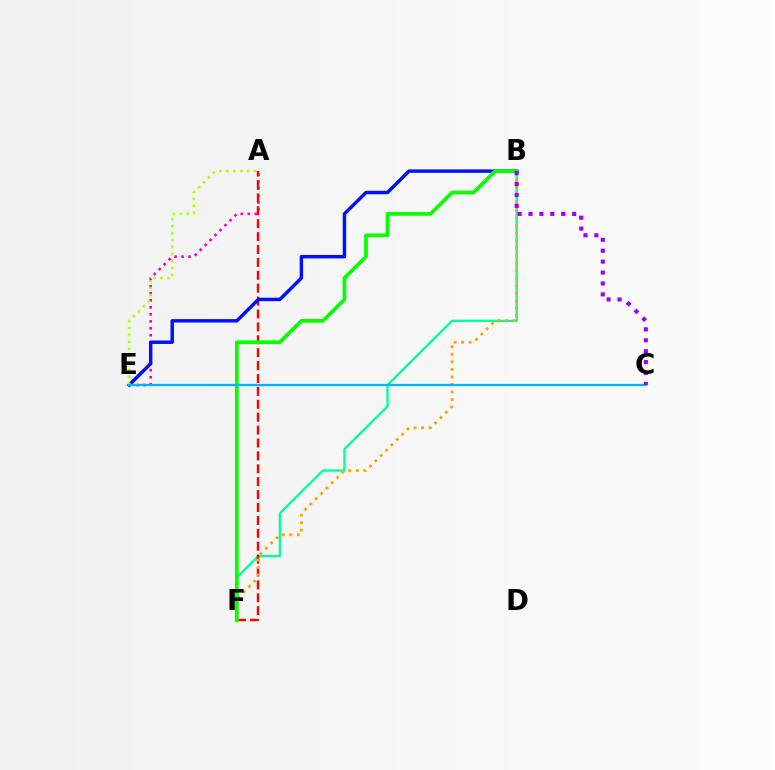{('B', 'F'): [{'color': '#00ff9d', 'line_style': 'solid', 'thickness': 1.69}, {'color': '#ffa500', 'line_style': 'dotted', 'thickness': 2.05}, {'color': '#08ff00', 'line_style': 'solid', 'thickness': 2.68}], ('A', 'E'): [{'color': '#ff00bd', 'line_style': 'dotted', 'thickness': 1.9}, {'color': '#b3ff00', 'line_style': 'dotted', 'thickness': 1.89}], ('A', 'F'): [{'color': '#ff0000', 'line_style': 'dashed', 'thickness': 1.75}], ('B', 'E'): [{'color': '#0010ff', 'line_style': 'solid', 'thickness': 2.49}], ('C', 'E'): [{'color': '#00b5ff', 'line_style': 'solid', 'thickness': 1.65}], ('B', 'C'): [{'color': '#9b00ff', 'line_style': 'dotted', 'thickness': 2.96}]}